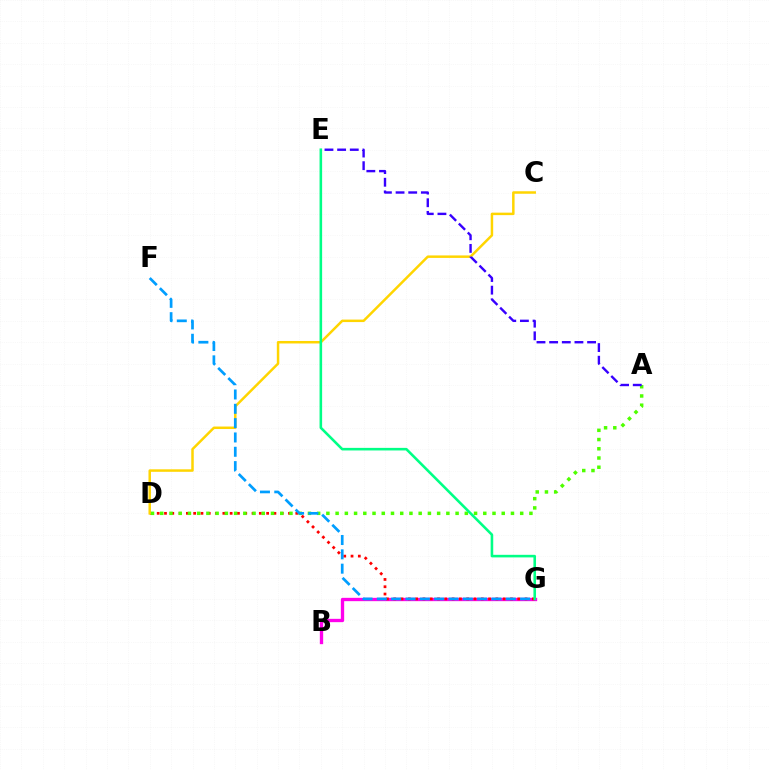{('B', 'G'): [{'color': '#ff00ed', 'line_style': 'solid', 'thickness': 2.4}], ('D', 'G'): [{'color': '#ff0000', 'line_style': 'dotted', 'thickness': 1.98}], ('C', 'D'): [{'color': '#ffd500', 'line_style': 'solid', 'thickness': 1.79}], ('A', 'D'): [{'color': '#4fff00', 'line_style': 'dotted', 'thickness': 2.51}], ('A', 'E'): [{'color': '#3700ff', 'line_style': 'dashed', 'thickness': 1.72}], ('F', 'G'): [{'color': '#009eff', 'line_style': 'dashed', 'thickness': 1.95}], ('E', 'G'): [{'color': '#00ff86', 'line_style': 'solid', 'thickness': 1.86}]}